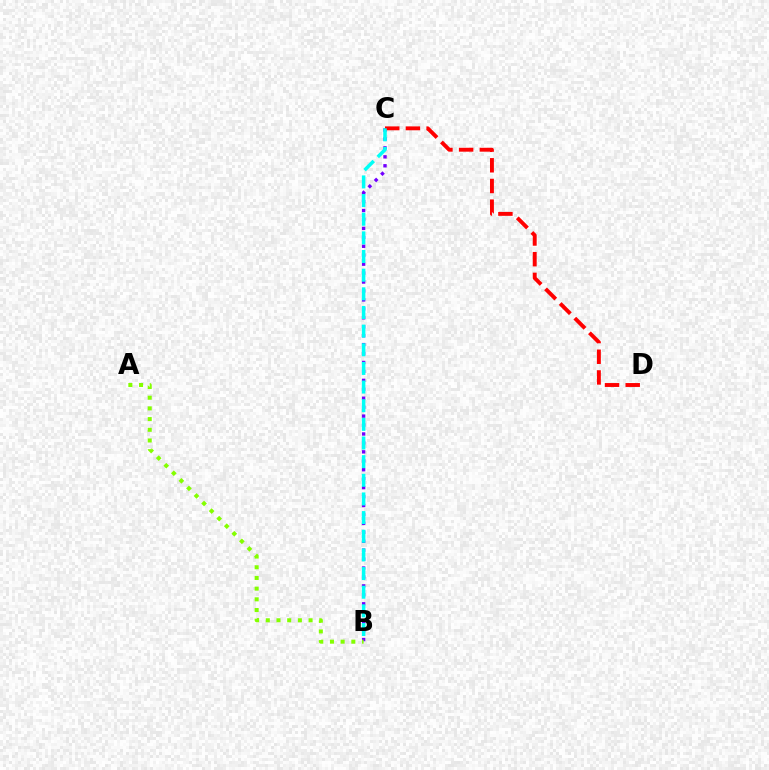{('B', 'C'): [{'color': '#7200ff', 'line_style': 'dotted', 'thickness': 2.43}, {'color': '#00fff6', 'line_style': 'dashed', 'thickness': 2.53}], ('A', 'B'): [{'color': '#84ff00', 'line_style': 'dotted', 'thickness': 2.91}], ('C', 'D'): [{'color': '#ff0000', 'line_style': 'dashed', 'thickness': 2.81}]}